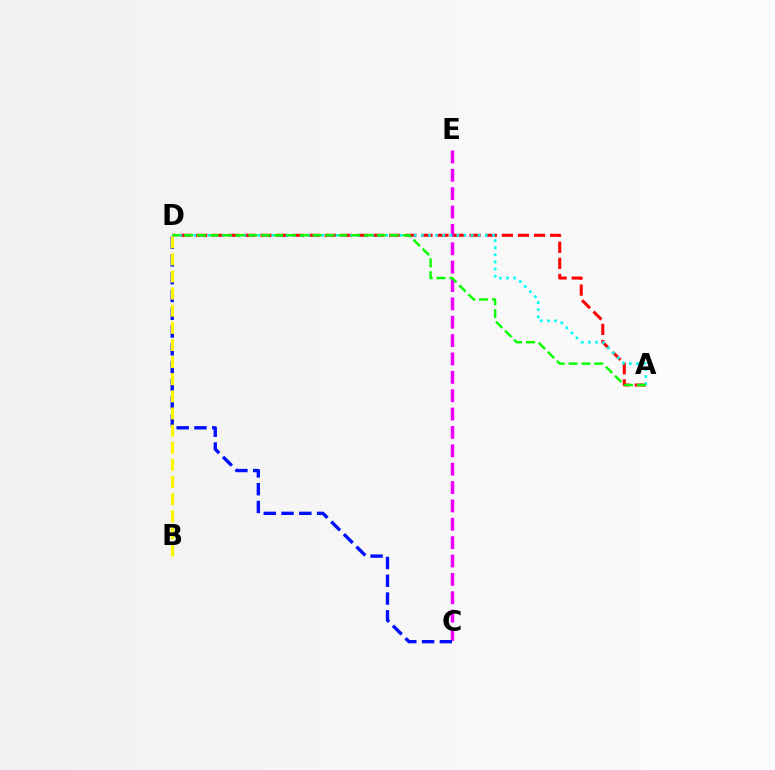{('C', 'E'): [{'color': '#ee00ff', 'line_style': 'dashed', 'thickness': 2.5}], ('A', 'D'): [{'color': '#ff0000', 'line_style': 'dashed', 'thickness': 2.19}, {'color': '#00fff6', 'line_style': 'dotted', 'thickness': 1.93}, {'color': '#08ff00', 'line_style': 'dashed', 'thickness': 1.75}], ('C', 'D'): [{'color': '#0010ff', 'line_style': 'dashed', 'thickness': 2.42}], ('B', 'D'): [{'color': '#fcf500', 'line_style': 'dashed', 'thickness': 2.33}]}